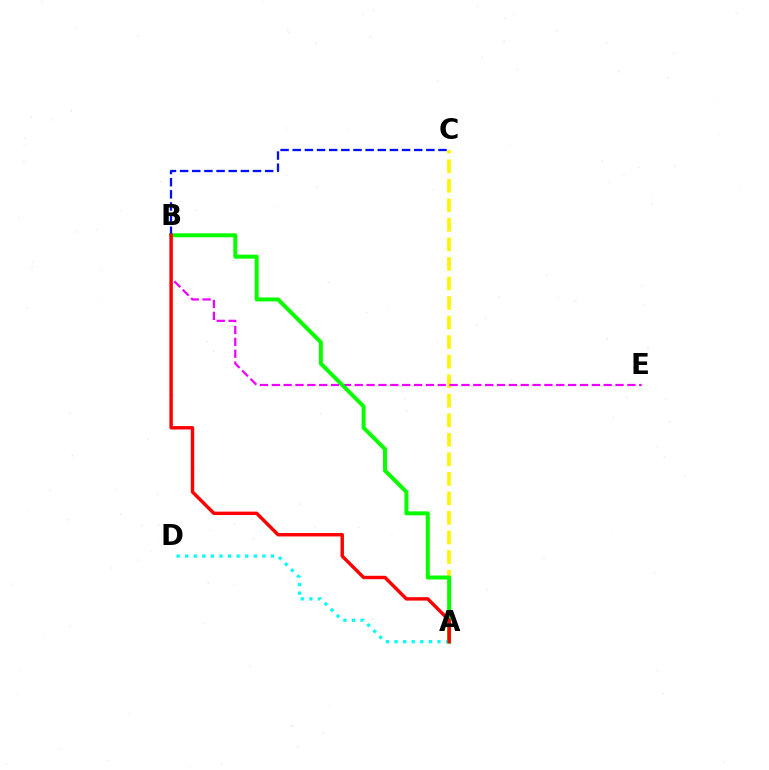{('A', 'C'): [{'color': '#fcf500', 'line_style': 'dashed', 'thickness': 2.65}], ('B', 'E'): [{'color': '#ee00ff', 'line_style': 'dashed', 'thickness': 1.61}], ('A', 'B'): [{'color': '#08ff00', 'line_style': 'solid', 'thickness': 2.86}, {'color': '#ff0000', 'line_style': 'solid', 'thickness': 2.46}], ('A', 'D'): [{'color': '#00fff6', 'line_style': 'dotted', 'thickness': 2.33}], ('B', 'C'): [{'color': '#0010ff', 'line_style': 'dashed', 'thickness': 1.65}]}